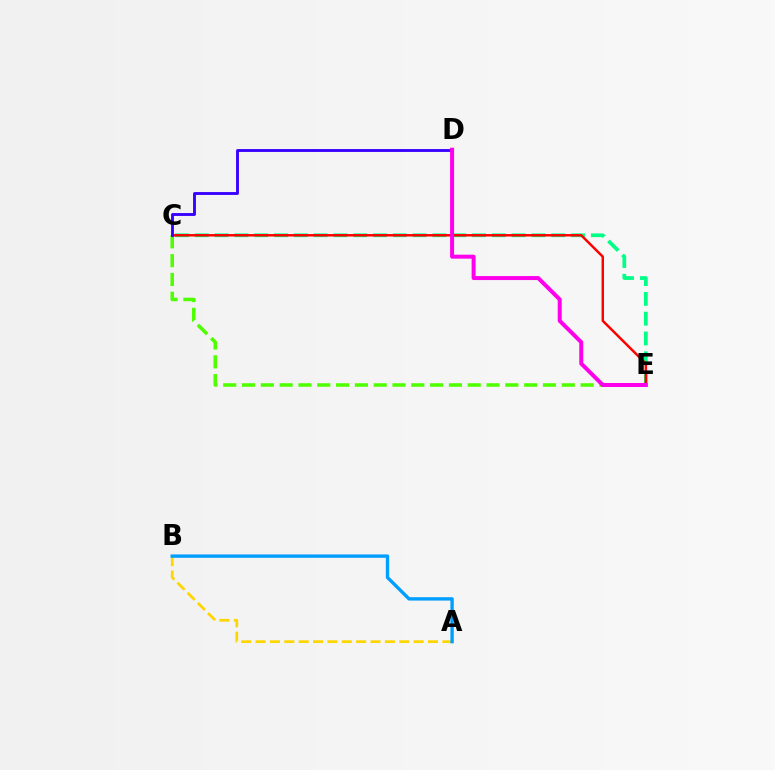{('A', 'B'): [{'color': '#ffd500', 'line_style': 'dashed', 'thickness': 1.95}, {'color': '#009eff', 'line_style': 'solid', 'thickness': 2.42}], ('C', 'E'): [{'color': '#00ff86', 'line_style': 'dashed', 'thickness': 2.69}, {'color': '#4fff00', 'line_style': 'dashed', 'thickness': 2.56}, {'color': '#ff0000', 'line_style': 'solid', 'thickness': 1.77}], ('C', 'D'): [{'color': '#3700ff', 'line_style': 'solid', 'thickness': 2.06}], ('D', 'E'): [{'color': '#ff00ed', 'line_style': 'solid', 'thickness': 2.87}]}